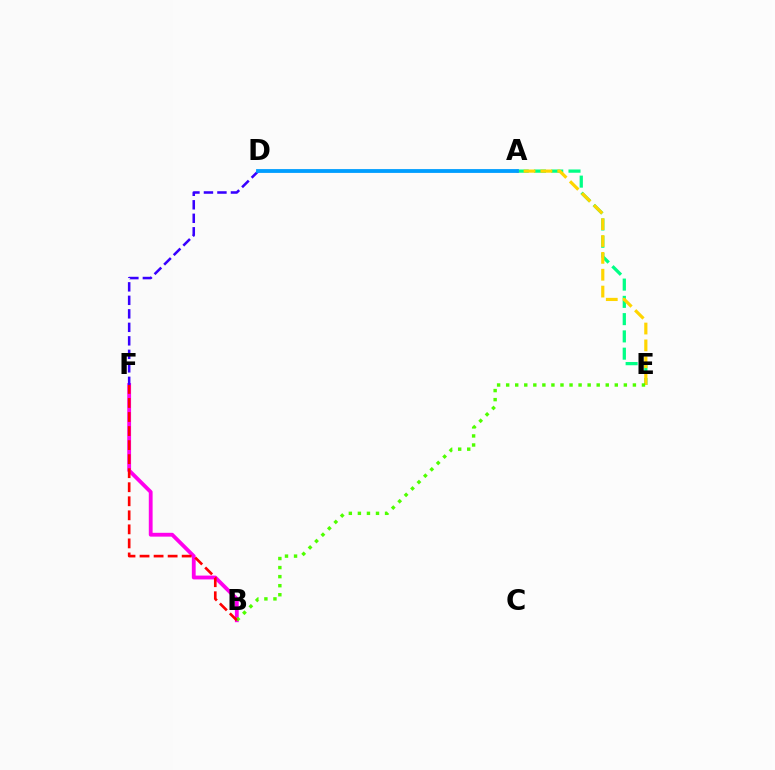{('A', 'E'): [{'color': '#00ff86', 'line_style': 'dashed', 'thickness': 2.35}, {'color': '#ffd500', 'line_style': 'dashed', 'thickness': 2.29}], ('B', 'F'): [{'color': '#ff00ed', 'line_style': 'solid', 'thickness': 2.75}, {'color': '#ff0000', 'line_style': 'dashed', 'thickness': 1.91}], ('B', 'E'): [{'color': '#4fff00', 'line_style': 'dotted', 'thickness': 2.46}], ('D', 'F'): [{'color': '#3700ff', 'line_style': 'dashed', 'thickness': 1.83}], ('A', 'D'): [{'color': '#009eff', 'line_style': 'solid', 'thickness': 2.74}]}